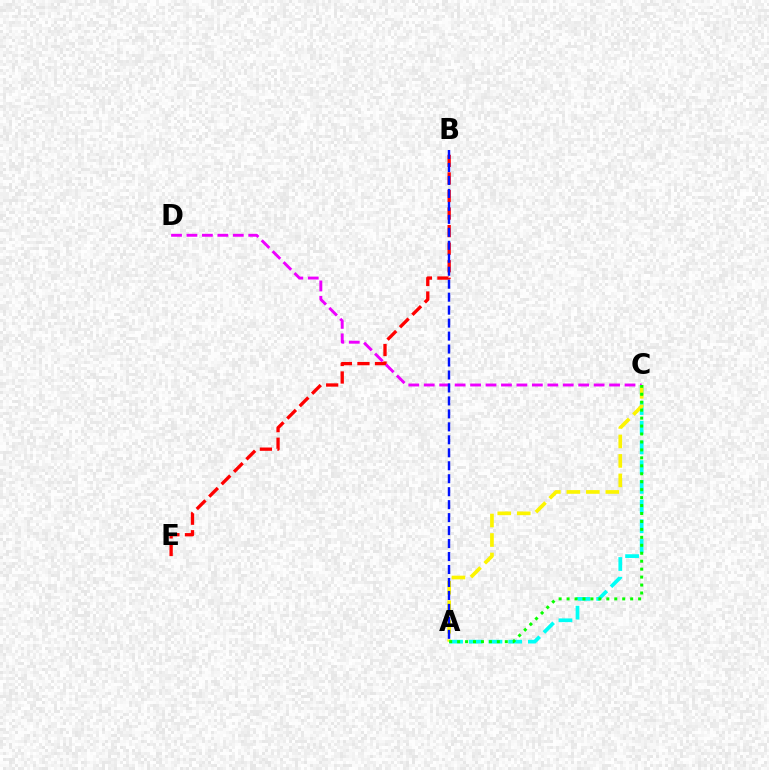{('B', 'E'): [{'color': '#ff0000', 'line_style': 'dashed', 'thickness': 2.39}], ('A', 'C'): [{'color': '#00fff6', 'line_style': 'dashed', 'thickness': 2.68}, {'color': '#fcf500', 'line_style': 'dashed', 'thickness': 2.65}, {'color': '#08ff00', 'line_style': 'dotted', 'thickness': 2.16}], ('C', 'D'): [{'color': '#ee00ff', 'line_style': 'dashed', 'thickness': 2.1}], ('A', 'B'): [{'color': '#0010ff', 'line_style': 'dashed', 'thickness': 1.76}]}